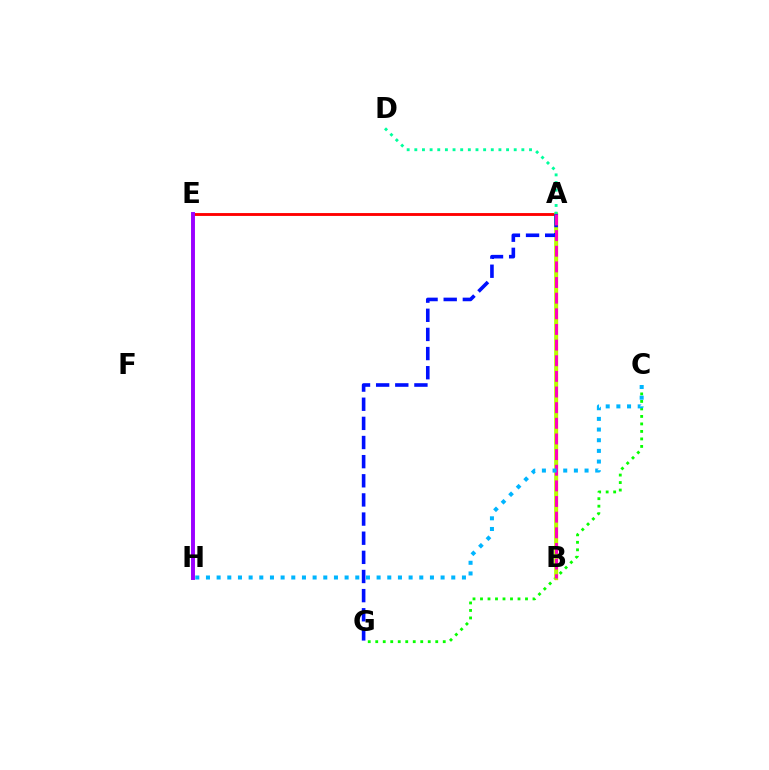{('A', 'E'): [{'color': '#ff0000', 'line_style': 'solid', 'thickness': 2.06}], ('A', 'B'): [{'color': '#ffa500', 'line_style': 'solid', 'thickness': 2.38}, {'color': '#b3ff00', 'line_style': 'solid', 'thickness': 2.62}, {'color': '#ff00bd', 'line_style': 'dashed', 'thickness': 2.12}], ('C', 'G'): [{'color': '#08ff00', 'line_style': 'dotted', 'thickness': 2.04}], ('E', 'H'): [{'color': '#9b00ff', 'line_style': 'solid', 'thickness': 2.82}], ('A', 'D'): [{'color': '#00ff9d', 'line_style': 'dotted', 'thickness': 2.08}], ('A', 'G'): [{'color': '#0010ff', 'line_style': 'dashed', 'thickness': 2.6}], ('C', 'H'): [{'color': '#00b5ff', 'line_style': 'dotted', 'thickness': 2.9}]}